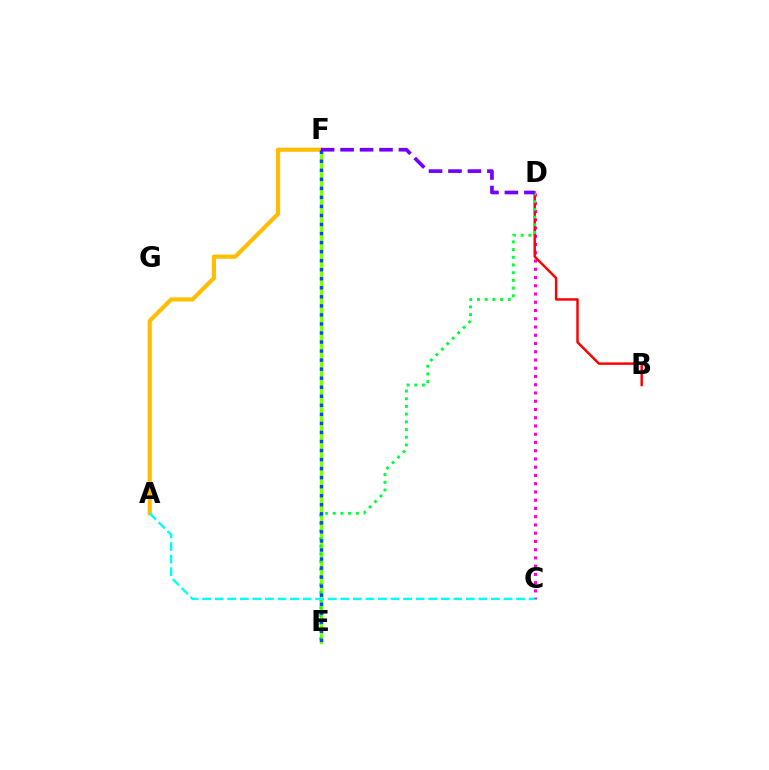{('C', 'D'): [{'color': '#ff00cf', 'line_style': 'dotted', 'thickness': 2.24}], ('B', 'D'): [{'color': '#ff0000', 'line_style': 'solid', 'thickness': 1.77}], ('E', 'F'): [{'color': '#84ff00', 'line_style': 'solid', 'thickness': 2.44}, {'color': '#004bff', 'line_style': 'dotted', 'thickness': 2.46}], ('A', 'F'): [{'color': '#ffbd00', 'line_style': 'solid', 'thickness': 2.98}], ('D', 'E'): [{'color': '#00ff39', 'line_style': 'dotted', 'thickness': 2.09}], ('D', 'F'): [{'color': '#7200ff', 'line_style': 'dashed', 'thickness': 2.64}], ('A', 'C'): [{'color': '#00fff6', 'line_style': 'dashed', 'thickness': 1.71}]}